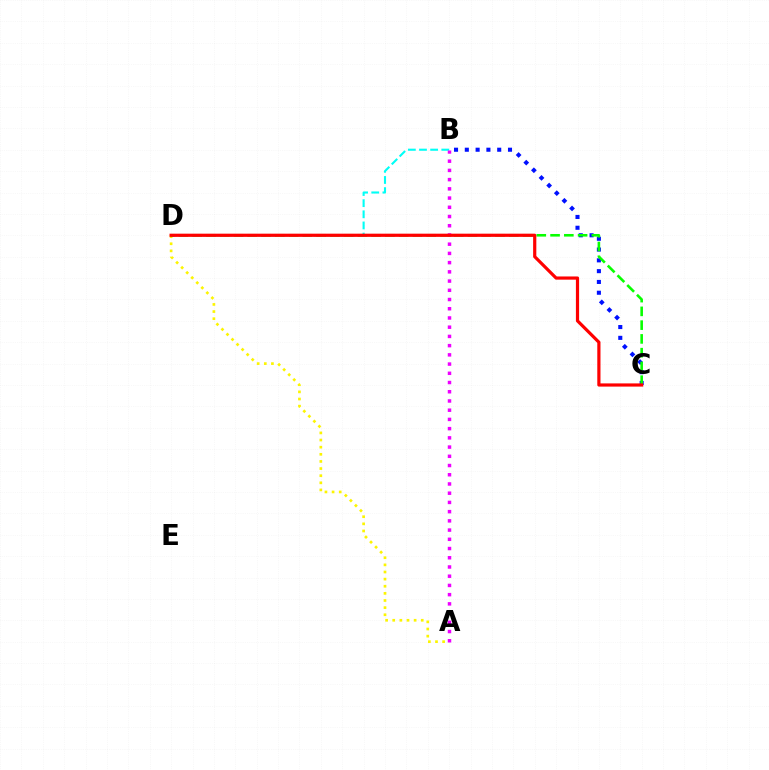{('A', 'D'): [{'color': '#fcf500', 'line_style': 'dotted', 'thickness': 1.94}], ('B', 'D'): [{'color': '#00fff6', 'line_style': 'dashed', 'thickness': 1.51}], ('B', 'C'): [{'color': '#0010ff', 'line_style': 'dotted', 'thickness': 2.93}], ('A', 'B'): [{'color': '#ee00ff', 'line_style': 'dotted', 'thickness': 2.51}], ('C', 'D'): [{'color': '#08ff00', 'line_style': 'dashed', 'thickness': 1.87}, {'color': '#ff0000', 'line_style': 'solid', 'thickness': 2.3}]}